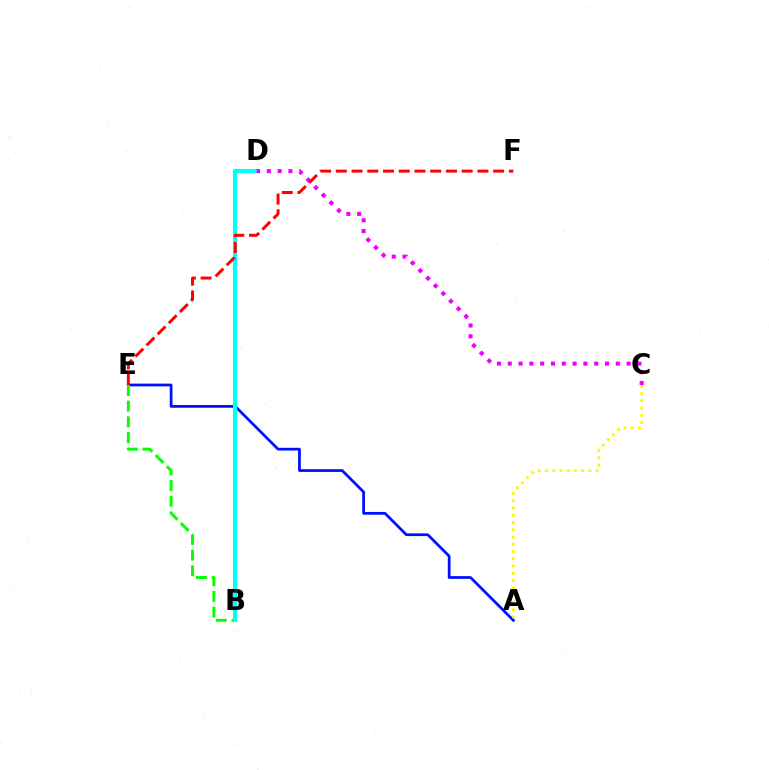{('A', 'E'): [{'color': '#0010ff', 'line_style': 'solid', 'thickness': 1.98}], ('B', 'E'): [{'color': '#08ff00', 'line_style': 'dashed', 'thickness': 2.13}], ('B', 'D'): [{'color': '#00fff6', 'line_style': 'solid', 'thickness': 2.96}], ('A', 'C'): [{'color': '#fcf500', 'line_style': 'dotted', 'thickness': 1.97}], ('C', 'D'): [{'color': '#ee00ff', 'line_style': 'dotted', 'thickness': 2.94}], ('E', 'F'): [{'color': '#ff0000', 'line_style': 'dashed', 'thickness': 2.14}]}